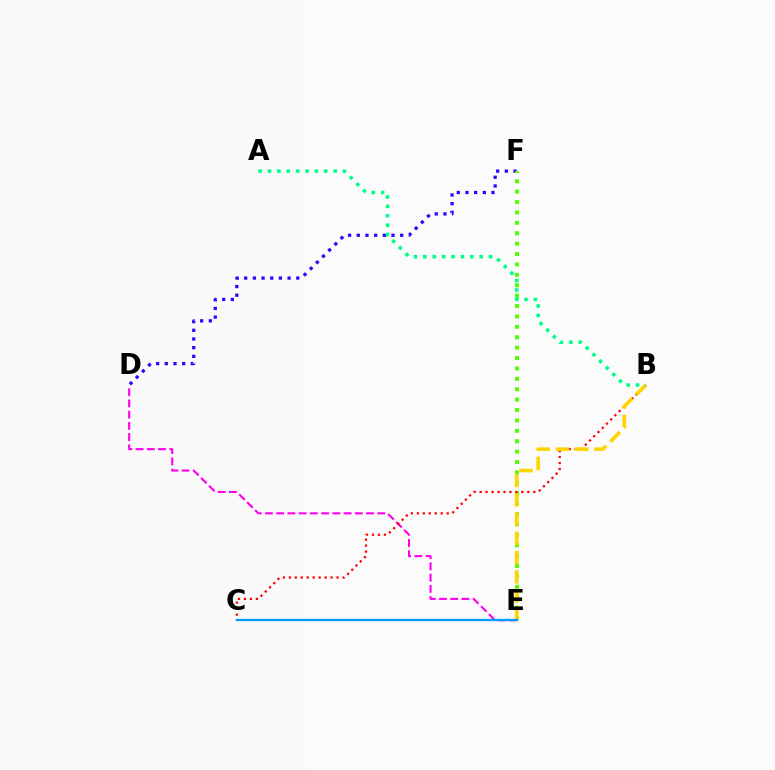{('D', 'F'): [{'color': '#3700ff', 'line_style': 'dotted', 'thickness': 2.36}], ('E', 'F'): [{'color': '#4fff00', 'line_style': 'dotted', 'thickness': 2.83}], ('D', 'E'): [{'color': '#ff00ed', 'line_style': 'dashed', 'thickness': 1.53}], ('B', 'C'): [{'color': '#ff0000', 'line_style': 'dotted', 'thickness': 1.62}], ('B', 'E'): [{'color': '#ffd500', 'line_style': 'dashed', 'thickness': 2.62}], ('A', 'B'): [{'color': '#00ff86', 'line_style': 'dotted', 'thickness': 2.55}], ('C', 'E'): [{'color': '#009eff', 'line_style': 'solid', 'thickness': 1.62}]}